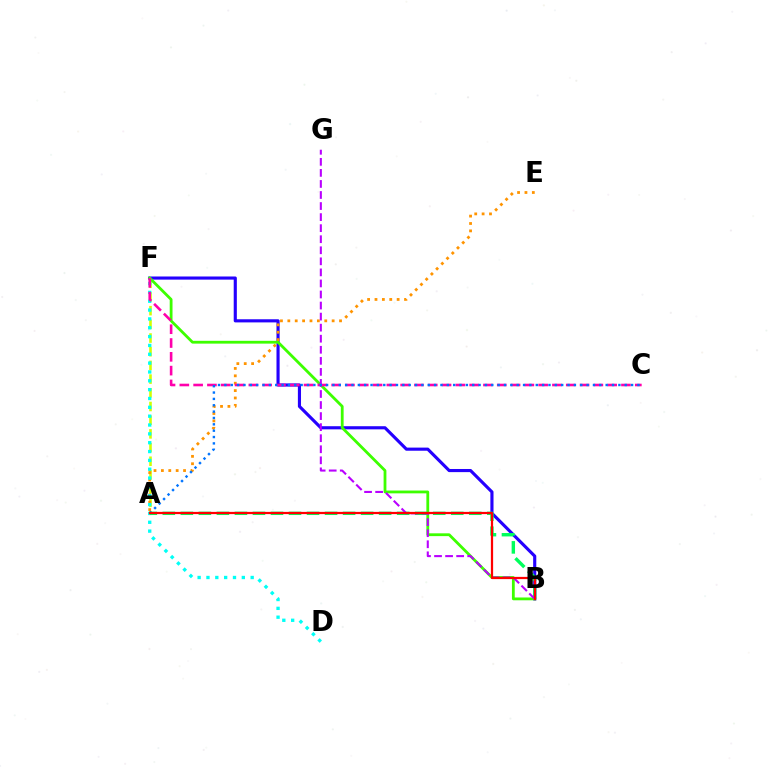{('A', 'F'): [{'color': '#d1ff00', 'line_style': 'dashed', 'thickness': 1.86}], ('B', 'F'): [{'color': '#2500ff', 'line_style': 'solid', 'thickness': 2.26}, {'color': '#3dff00', 'line_style': 'solid', 'thickness': 2.02}], ('A', 'E'): [{'color': '#ff9400', 'line_style': 'dotted', 'thickness': 2.01}], ('D', 'F'): [{'color': '#00fff6', 'line_style': 'dotted', 'thickness': 2.4}], ('C', 'F'): [{'color': '#ff00ac', 'line_style': 'dashed', 'thickness': 1.87}], ('A', 'B'): [{'color': '#00ff5c', 'line_style': 'dashed', 'thickness': 2.45}, {'color': '#ff0000', 'line_style': 'solid', 'thickness': 1.61}], ('B', 'G'): [{'color': '#b900ff', 'line_style': 'dashed', 'thickness': 1.5}], ('A', 'C'): [{'color': '#0074ff', 'line_style': 'dotted', 'thickness': 1.73}]}